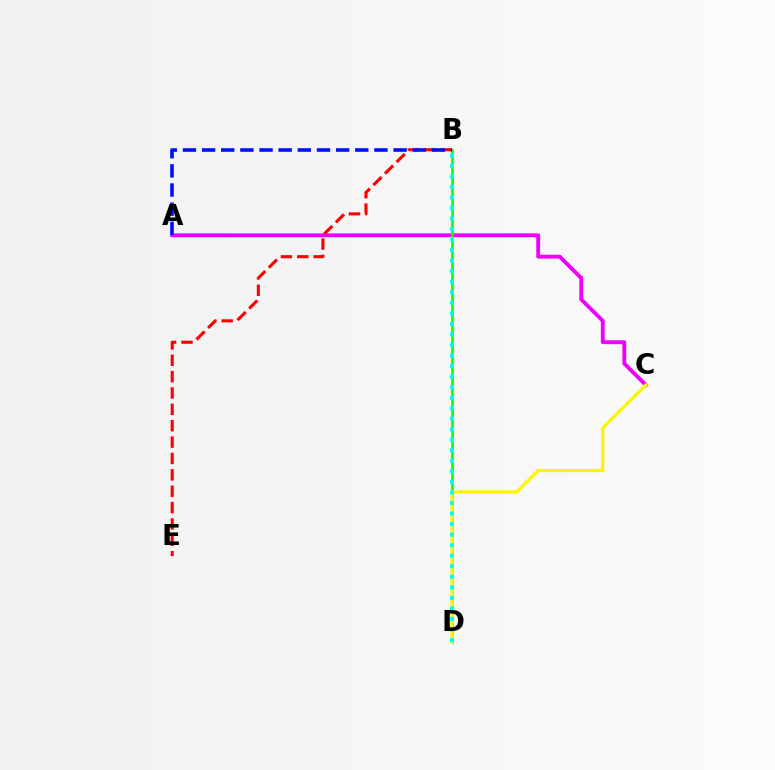{('A', 'C'): [{'color': '#ee00ff', 'line_style': 'solid', 'thickness': 2.78}], ('B', 'D'): [{'color': '#08ff00', 'line_style': 'solid', 'thickness': 1.91}, {'color': '#00fff6', 'line_style': 'dotted', 'thickness': 2.86}], ('C', 'D'): [{'color': '#fcf500', 'line_style': 'solid', 'thickness': 2.33}], ('B', 'E'): [{'color': '#ff0000', 'line_style': 'dashed', 'thickness': 2.22}], ('A', 'B'): [{'color': '#0010ff', 'line_style': 'dashed', 'thickness': 2.6}]}